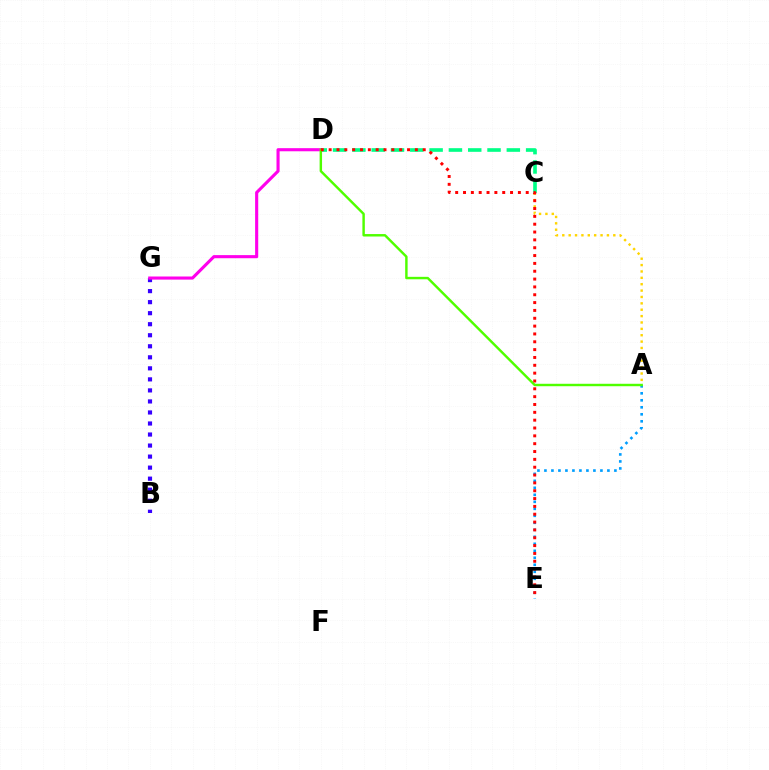{('A', 'E'): [{'color': '#009eff', 'line_style': 'dotted', 'thickness': 1.9}], ('B', 'G'): [{'color': '#3700ff', 'line_style': 'dotted', 'thickness': 3.0}], ('C', 'D'): [{'color': '#00ff86', 'line_style': 'dashed', 'thickness': 2.62}], ('D', 'G'): [{'color': '#ff00ed', 'line_style': 'solid', 'thickness': 2.24}], ('A', 'C'): [{'color': '#ffd500', 'line_style': 'dotted', 'thickness': 1.73}], ('A', 'D'): [{'color': '#4fff00', 'line_style': 'solid', 'thickness': 1.76}], ('D', 'E'): [{'color': '#ff0000', 'line_style': 'dotted', 'thickness': 2.13}]}